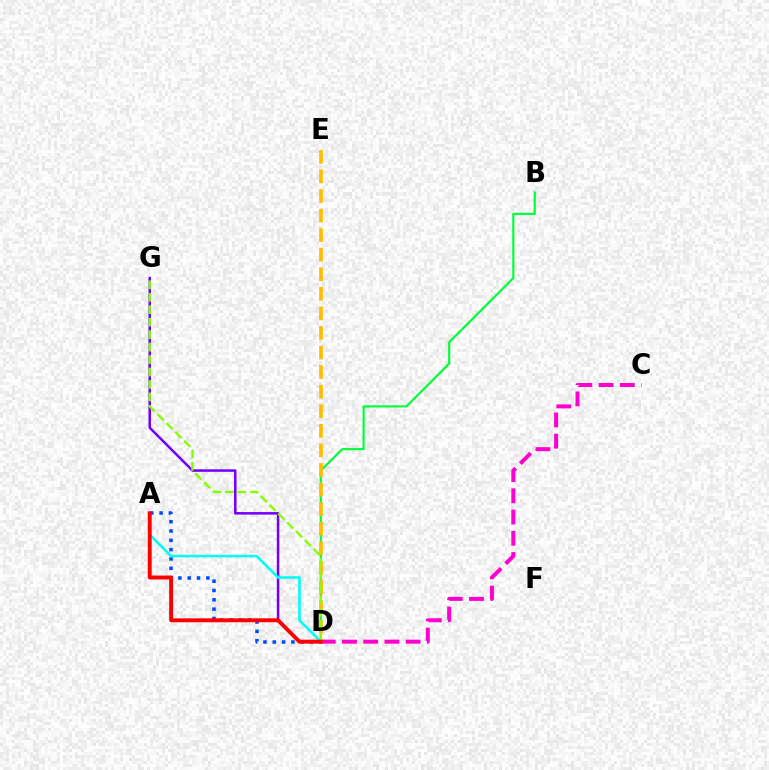{('A', 'D'): [{'color': '#004bff', 'line_style': 'dotted', 'thickness': 2.53}, {'color': '#00fff6', 'line_style': 'solid', 'thickness': 1.87}, {'color': '#ff0000', 'line_style': 'solid', 'thickness': 2.82}], ('D', 'G'): [{'color': '#7200ff', 'line_style': 'solid', 'thickness': 1.81}, {'color': '#84ff00', 'line_style': 'dashed', 'thickness': 1.69}], ('B', 'D'): [{'color': '#00ff39', 'line_style': 'solid', 'thickness': 1.56}], ('C', 'D'): [{'color': '#ff00cf', 'line_style': 'dashed', 'thickness': 2.88}], ('D', 'E'): [{'color': '#ffbd00', 'line_style': 'dashed', 'thickness': 2.66}]}